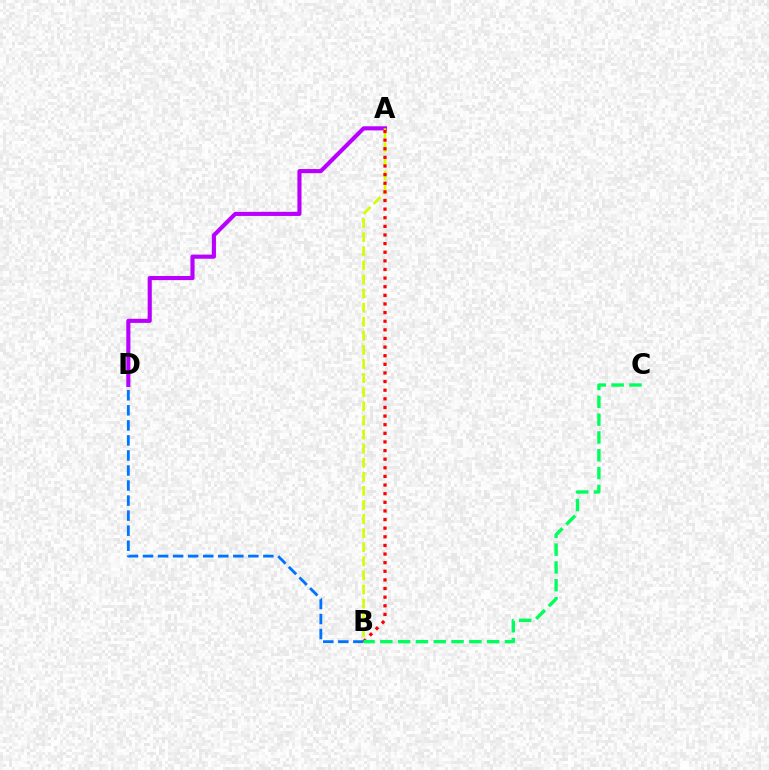{('A', 'D'): [{'color': '#b900ff', 'line_style': 'solid', 'thickness': 2.97}], ('A', 'B'): [{'color': '#d1ff00', 'line_style': 'dashed', 'thickness': 1.91}, {'color': '#ff0000', 'line_style': 'dotted', 'thickness': 2.34}], ('B', 'D'): [{'color': '#0074ff', 'line_style': 'dashed', 'thickness': 2.04}], ('B', 'C'): [{'color': '#00ff5c', 'line_style': 'dashed', 'thickness': 2.42}]}